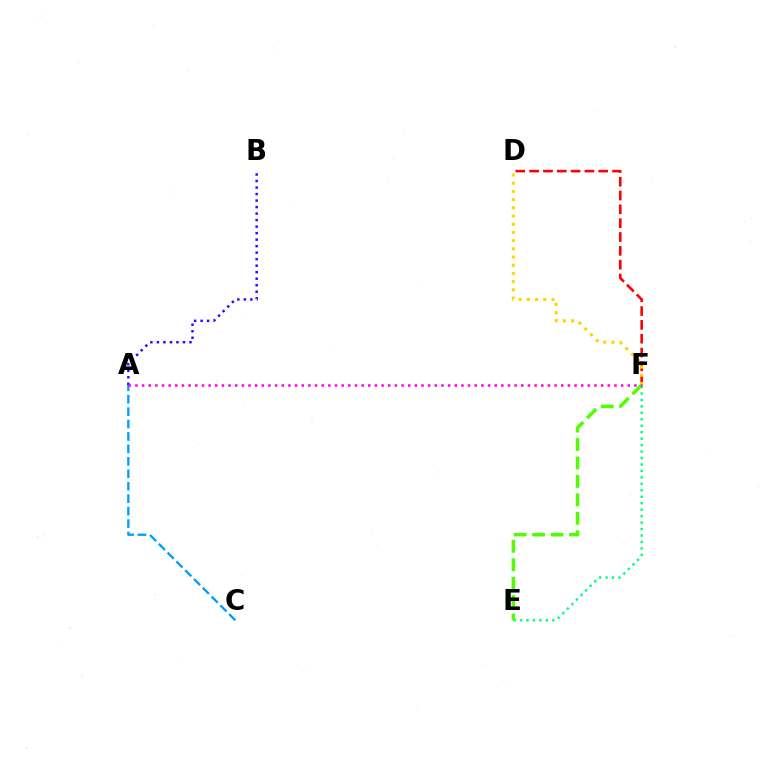{('D', 'F'): [{'color': '#ff0000', 'line_style': 'dashed', 'thickness': 1.88}, {'color': '#ffd500', 'line_style': 'dotted', 'thickness': 2.23}], ('E', 'F'): [{'color': '#00ff86', 'line_style': 'dotted', 'thickness': 1.75}, {'color': '#4fff00', 'line_style': 'dashed', 'thickness': 2.5}], ('A', 'C'): [{'color': '#009eff', 'line_style': 'dashed', 'thickness': 1.69}], ('A', 'B'): [{'color': '#3700ff', 'line_style': 'dotted', 'thickness': 1.77}], ('A', 'F'): [{'color': '#ff00ed', 'line_style': 'dotted', 'thickness': 1.81}]}